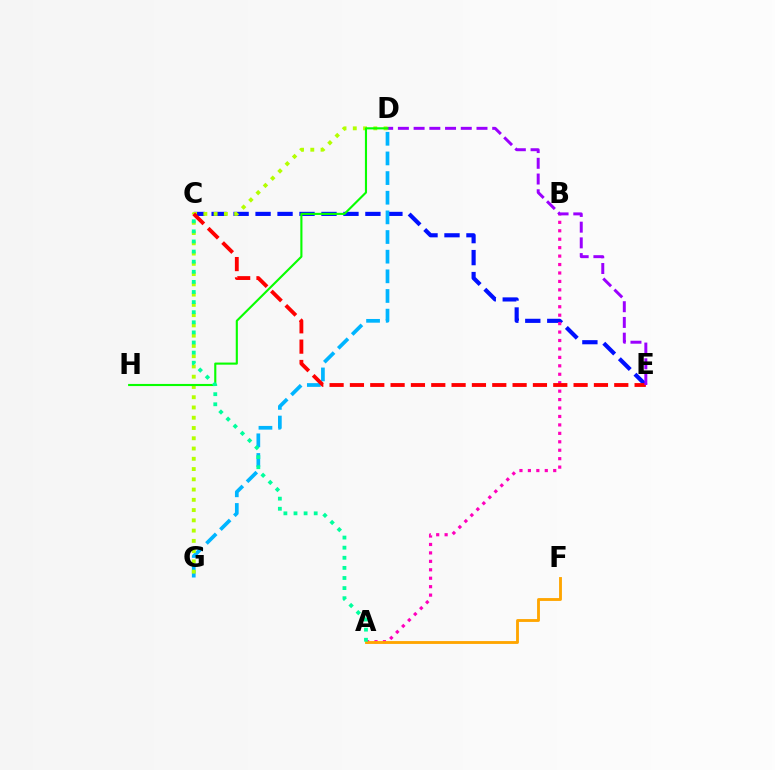{('C', 'E'): [{'color': '#0010ff', 'line_style': 'dashed', 'thickness': 2.98}, {'color': '#ff0000', 'line_style': 'dashed', 'thickness': 2.76}], ('D', 'G'): [{'color': '#00b5ff', 'line_style': 'dashed', 'thickness': 2.67}, {'color': '#b3ff00', 'line_style': 'dotted', 'thickness': 2.79}], ('A', 'B'): [{'color': '#ff00bd', 'line_style': 'dotted', 'thickness': 2.29}], ('A', 'F'): [{'color': '#ffa500', 'line_style': 'solid', 'thickness': 2.06}], ('D', 'E'): [{'color': '#9b00ff', 'line_style': 'dashed', 'thickness': 2.14}], ('D', 'H'): [{'color': '#08ff00', 'line_style': 'solid', 'thickness': 1.53}], ('A', 'C'): [{'color': '#00ff9d', 'line_style': 'dotted', 'thickness': 2.75}]}